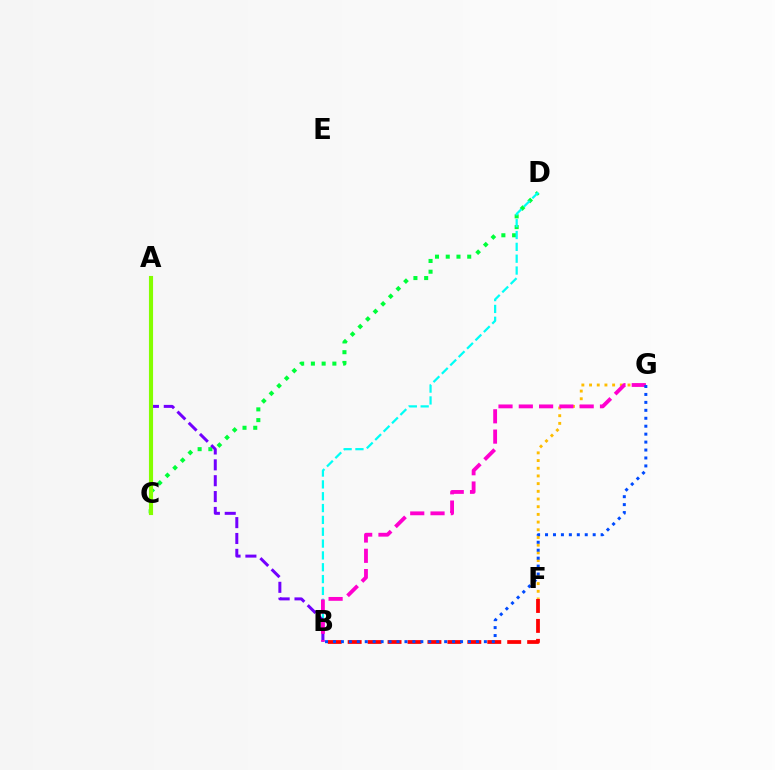{('C', 'D'): [{'color': '#00ff39', 'line_style': 'dotted', 'thickness': 2.92}], ('B', 'F'): [{'color': '#ff0000', 'line_style': 'dashed', 'thickness': 2.71}], ('B', 'D'): [{'color': '#00fff6', 'line_style': 'dashed', 'thickness': 1.61}], ('F', 'G'): [{'color': '#ffbd00', 'line_style': 'dotted', 'thickness': 2.09}], ('A', 'B'): [{'color': '#7200ff', 'line_style': 'dashed', 'thickness': 2.15}], ('B', 'G'): [{'color': '#ff00cf', 'line_style': 'dashed', 'thickness': 2.76}, {'color': '#004bff', 'line_style': 'dotted', 'thickness': 2.16}], ('A', 'C'): [{'color': '#84ff00', 'line_style': 'solid', 'thickness': 2.96}]}